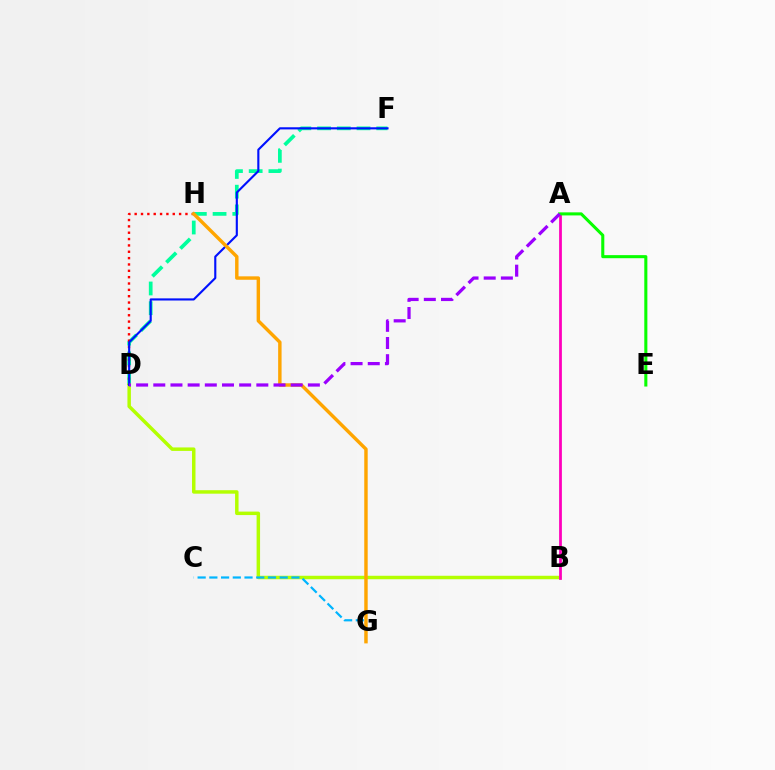{('D', 'F'): [{'color': '#00ff9d', 'line_style': 'dashed', 'thickness': 2.68}, {'color': '#0010ff', 'line_style': 'solid', 'thickness': 1.53}], ('B', 'D'): [{'color': '#b3ff00', 'line_style': 'solid', 'thickness': 2.5}], ('C', 'G'): [{'color': '#00b5ff', 'line_style': 'dashed', 'thickness': 1.59}], ('A', 'B'): [{'color': '#ff00bd', 'line_style': 'solid', 'thickness': 1.99}], ('D', 'H'): [{'color': '#ff0000', 'line_style': 'dotted', 'thickness': 1.72}], ('A', 'E'): [{'color': '#08ff00', 'line_style': 'solid', 'thickness': 2.21}], ('G', 'H'): [{'color': '#ffa500', 'line_style': 'solid', 'thickness': 2.47}], ('A', 'D'): [{'color': '#9b00ff', 'line_style': 'dashed', 'thickness': 2.33}]}